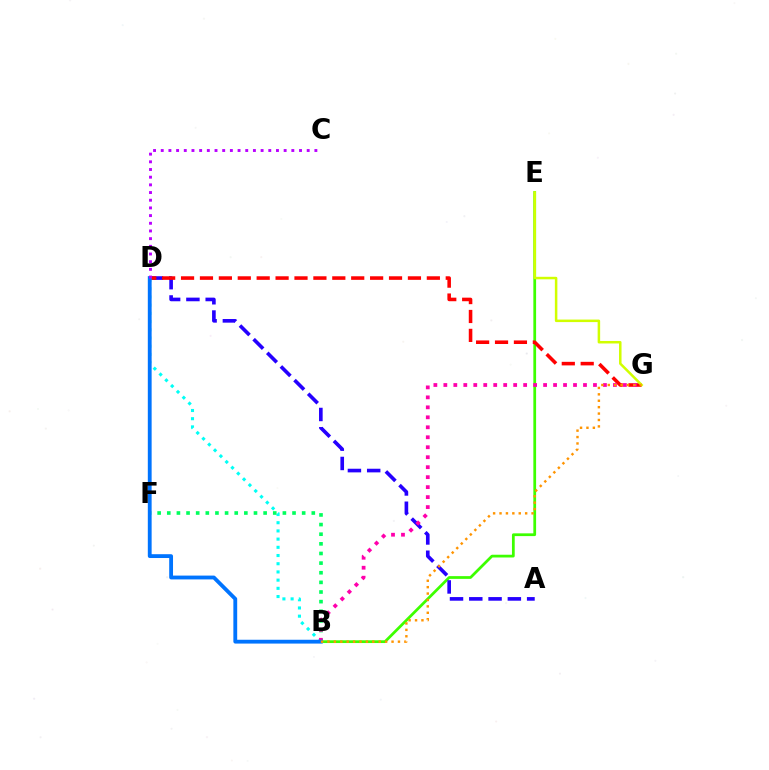{('B', 'E'): [{'color': '#3dff00', 'line_style': 'solid', 'thickness': 1.98}], ('A', 'D'): [{'color': '#2500ff', 'line_style': 'dashed', 'thickness': 2.62}], ('D', 'G'): [{'color': '#ff0000', 'line_style': 'dashed', 'thickness': 2.57}], ('B', 'D'): [{'color': '#00fff6', 'line_style': 'dotted', 'thickness': 2.23}, {'color': '#0074ff', 'line_style': 'solid', 'thickness': 2.75}], ('E', 'G'): [{'color': '#d1ff00', 'line_style': 'solid', 'thickness': 1.81}], ('B', 'F'): [{'color': '#00ff5c', 'line_style': 'dotted', 'thickness': 2.62}], ('B', 'G'): [{'color': '#ff00ac', 'line_style': 'dotted', 'thickness': 2.71}, {'color': '#ff9400', 'line_style': 'dotted', 'thickness': 1.74}], ('C', 'D'): [{'color': '#b900ff', 'line_style': 'dotted', 'thickness': 2.09}]}